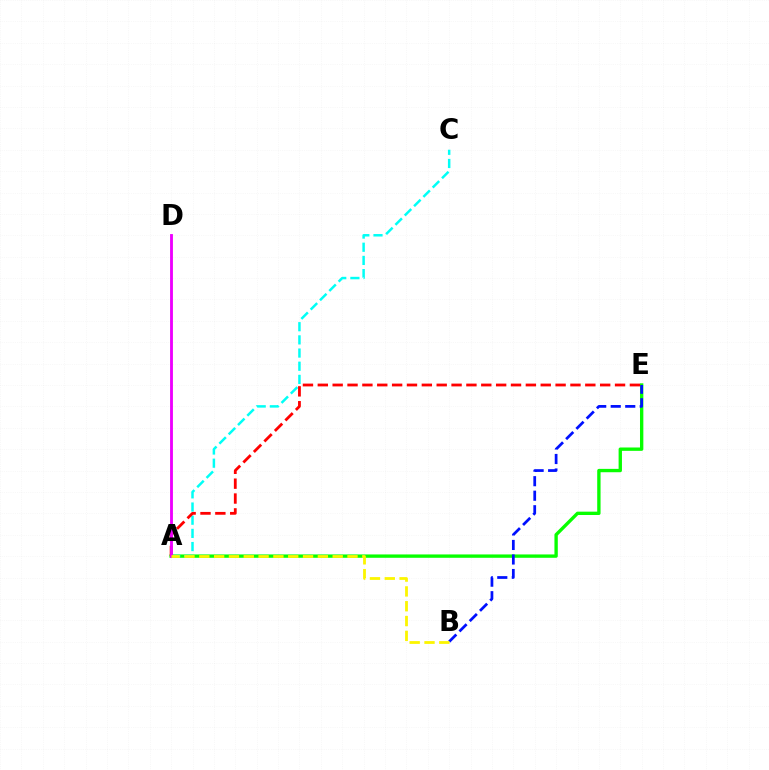{('A', 'E'): [{'color': '#08ff00', 'line_style': 'solid', 'thickness': 2.41}, {'color': '#ff0000', 'line_style': 'dashed', 'thickness': 2.02}], ('A', 'C'): [{'color': '#00fff6', 'line_style': 'dashed', 'thickness': 1.79}], ('B', 'E'): [{'color': '#0010ff', 'line_style': 'dashed', 'thickness': 1.97}], ('A', 'D'): [{'color': '#ee00ff', 'line_style': 'solid', 'thickness': 2.05}], ('A', 'B'): [{'color': '#fcf500', 'line_style': 'dashed', 'thickness': 2.01}]}